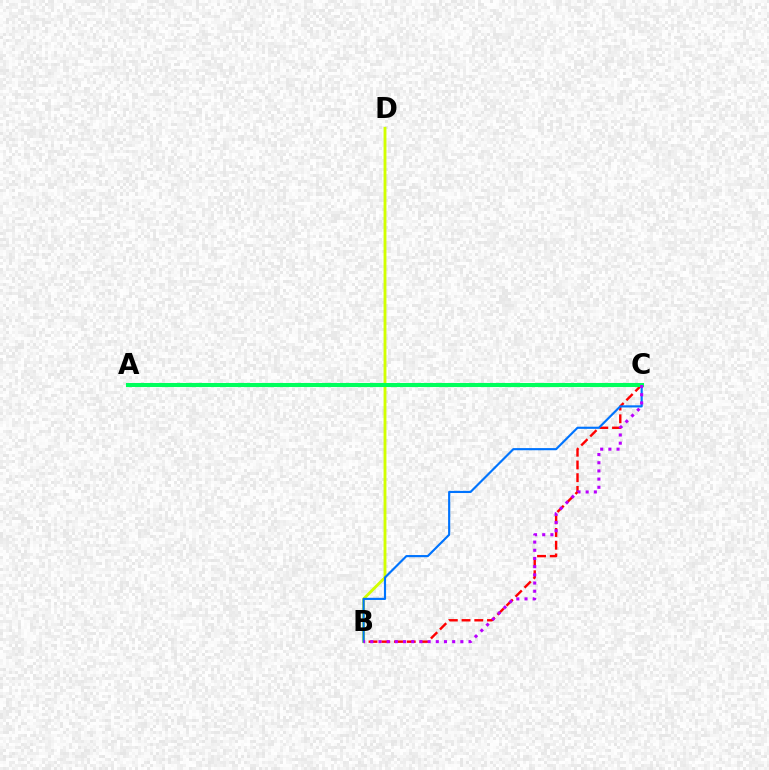{('B', 'C'): [{'color': '#ff0000', 'line_style': 'dashed', 'thickness': 1.73}, {'color': '#0074ff', 'line_style': 'solid', 'thickness': 1.55}, {'color': '#b900ff', 'line_style': 'dotted', 'thickness': 2.22}], ('B', 'D'): [{'color': '#d1ff00', 'line_style': 'solid', 'thickness': 2.06}], ('A', 'C'): [{'color': '#00ff5c', 'line_style': 'solid', 'thickness': 2.93}]}